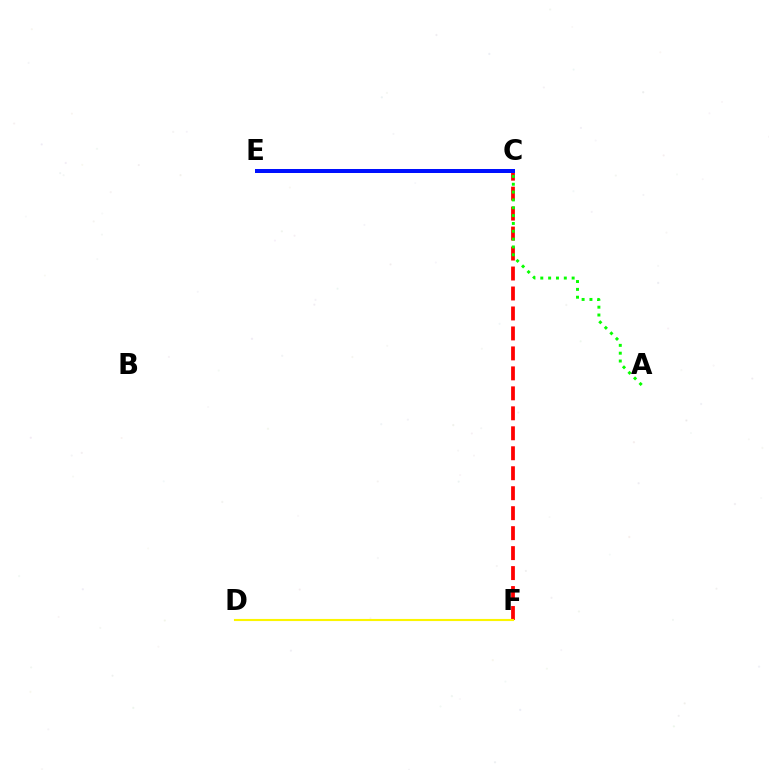{('C', 'F'): [{'color': '#ff0000', 'line_style': 'dashed', 'thickness': 2.71}], ('A', 'C'): [{'color': '#08ff00', 'line_style': 'dotted', 'thickness': 2.13}], ('C', 'E'): [{'color': '#ee00ff', 'line_style': 'dashed', 'thickness': 2.04}, {'color': '#00fff6', 'line_style': 'dotted', 'thickness': 1.66}, {'color': '#0010ff', 'line_style': 'solid', 'thickness': 2.88}], ('D', 'F'): [{'color': '#fcf500', 'line_style': 'solid', 'thickness': 1.52}]}